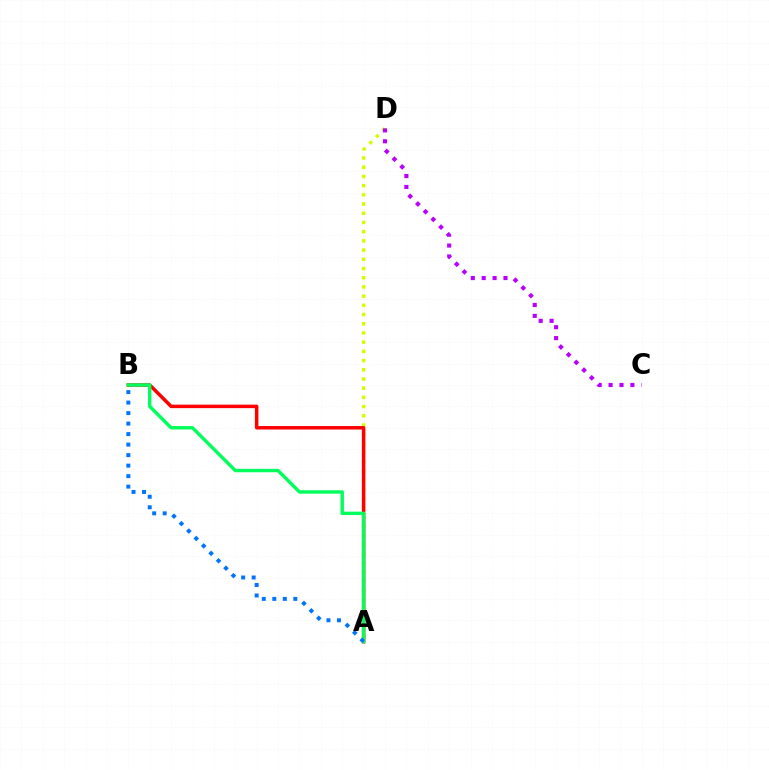{('A', 'D'): [{'color': '#d1ff00', 'line_style': 'dotted', 'thickness': 2.5}], ('C', 'D'): [{'color': '#b900ff', 'line_style': 'dotted', 'thickness': 2.96}], ('A', 'B'): [{'color': '#ff0000', 'line_style': 'solid', 'thickness': 2.51}, {'color': '#00ff5c', 'line_style': 'solid', 'thickness': 2.45}, {'color': '#0074ff', 'line_style': 'dotted', 'thickness': 2.85}]}